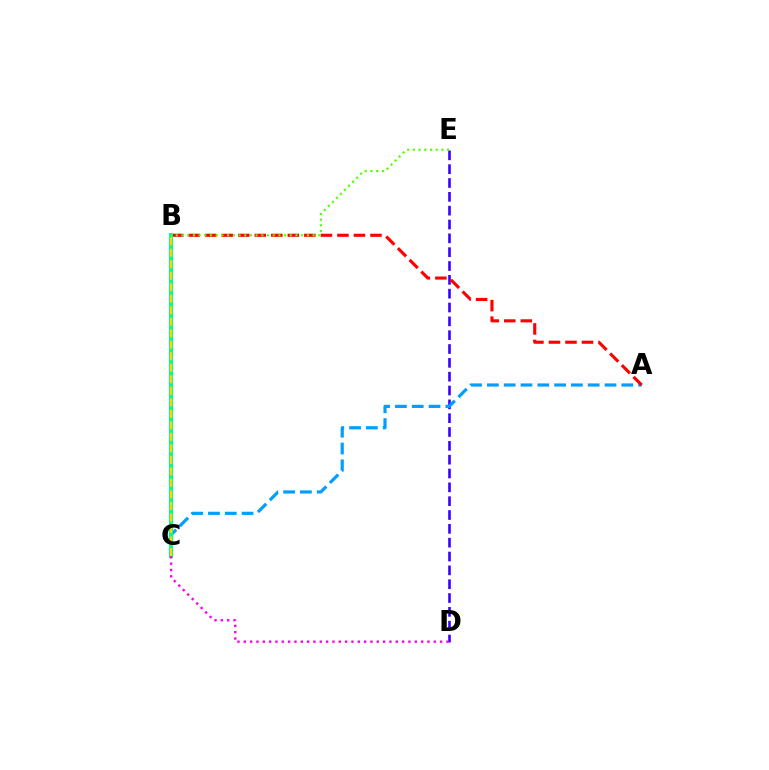{('D', 'E'): [{'color': '#3700ff', 'line_style': 'dashed', 'thickness': 1.88}], ('A', 'C'): [{'color': '#009eff', 'line_style': 'dashed', 'thickness': 2.28}], ('A', 'B'): [{'color': '#ff0000', 'line_style': 'dashed', 'thickness': 2.24}], ('B', 'C'): [{'color': '#00ff86', 'line_style': 'solid', 'thickness': 2.88}, {'color': '#ffd500', 'line_style': 'dashed', 'thickness': 1.56}], ('B', 'E'): [{'color': '#4fff00', 'line_style': 'dotted', 'thickness': 1.55}], ('C', 'D'): [{'color': '#ff00ed', 'line_style': 'dotted', 'thickness': 1.72}]}